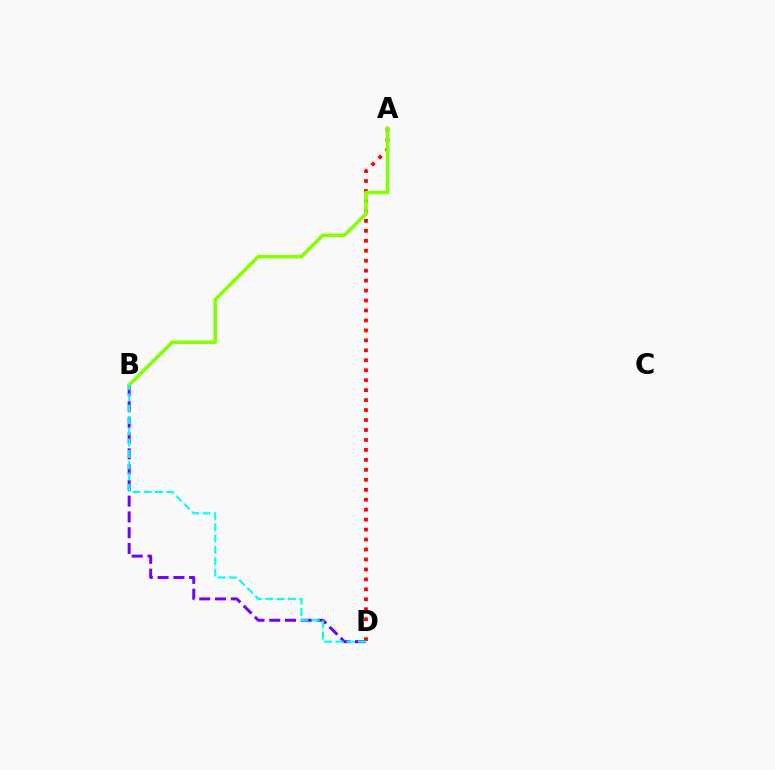{('B', 'D'): [{'color': '#7200ff', 'line_style': 'dashed', 'thickness': 2.14}, {'color': '#00fff6', 'line_style': 'dashed', 'thickness': 1.53}], ('A', 'D'): [{'color': '#ff0000', 'line_style': 'dotted', 'thickness': 2.71}], ('A', 'B'): [{'color': '#84ff00', 'line_style': 'solid', 'thickness': 2.53}]}